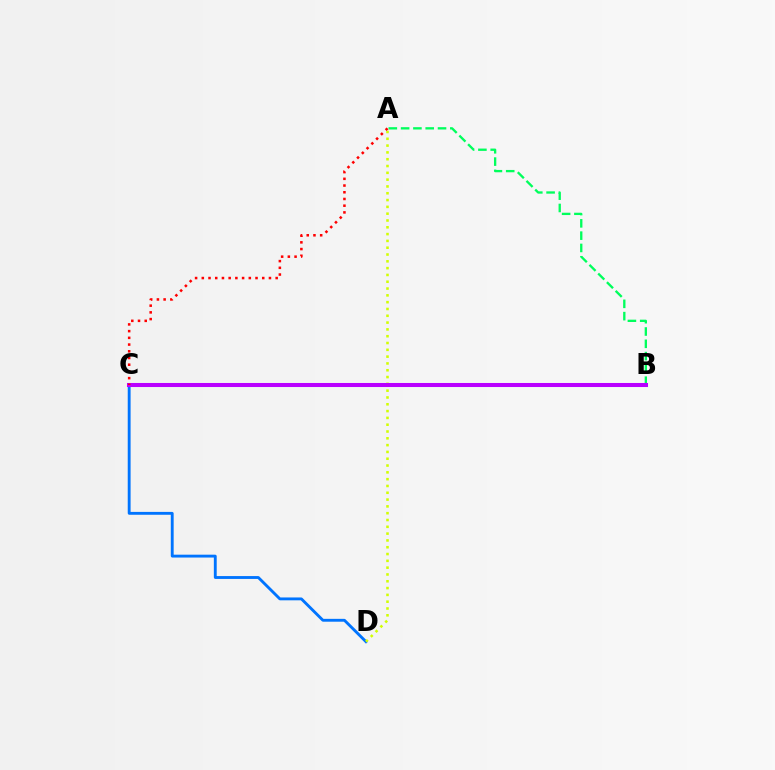{('A', 'B'): [{'color': '#00ff5c', 'line_style': 'dashed', 'thickness': 1.67}], ('C', 'D'): [{'color': '#0074ff', 'line_style': 'solid', 'thickness': 2.06}], ('A', 'D'): [{'color': '#d1ff00', 'line_style': 'dotted', 'thickness': 1.85}], ('B', 'C'): [{'color': '#b900ff', 'line_style': 'solid', 'thickness': 2.91}], ('A', 'C'): [{'color': '#ff0000', 'line_style': 'dotted', 'thickness': 1.82}]}